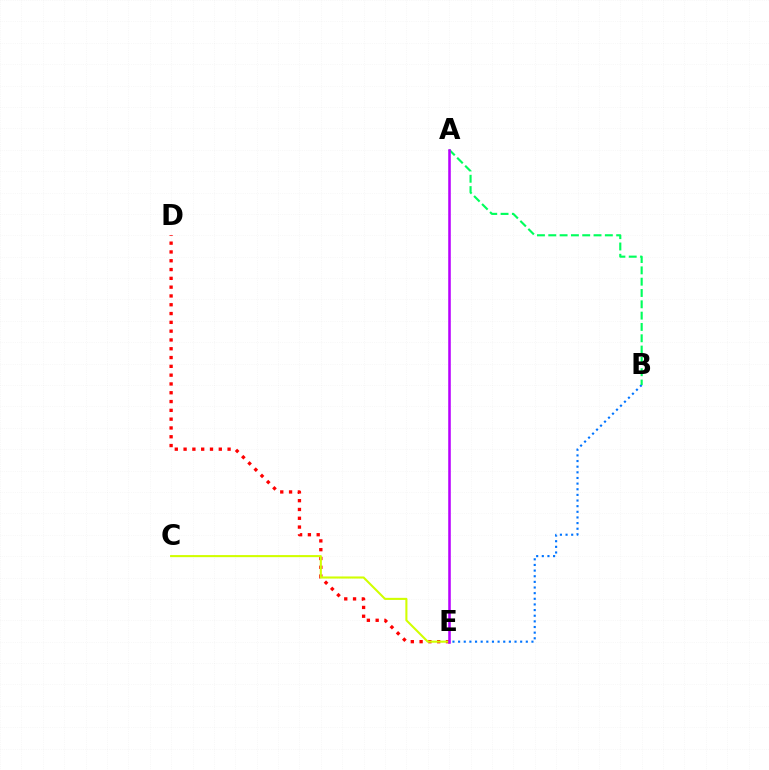{('B', 'E'): [{'color': '#0074ff', 'line_style': 'dotted', 'thickness': 1.53}], ('D', 'E'): [{'color': '#ff0000', 'line_style': 'dotted', 'thickness': 2.39}], ('C', 'E'): [{'color': '#d1ff00', 'line_style': 'solid', 'thickness': 1.5}], ('A', 'B'): [{'color': '#00ff5c', 'line_style': 'dashed', 'thickness': 1.54}], ('A', 'E'): [{'color': '#b900ff', 'line_style': 'solid', 'thickness': 1.84}]}